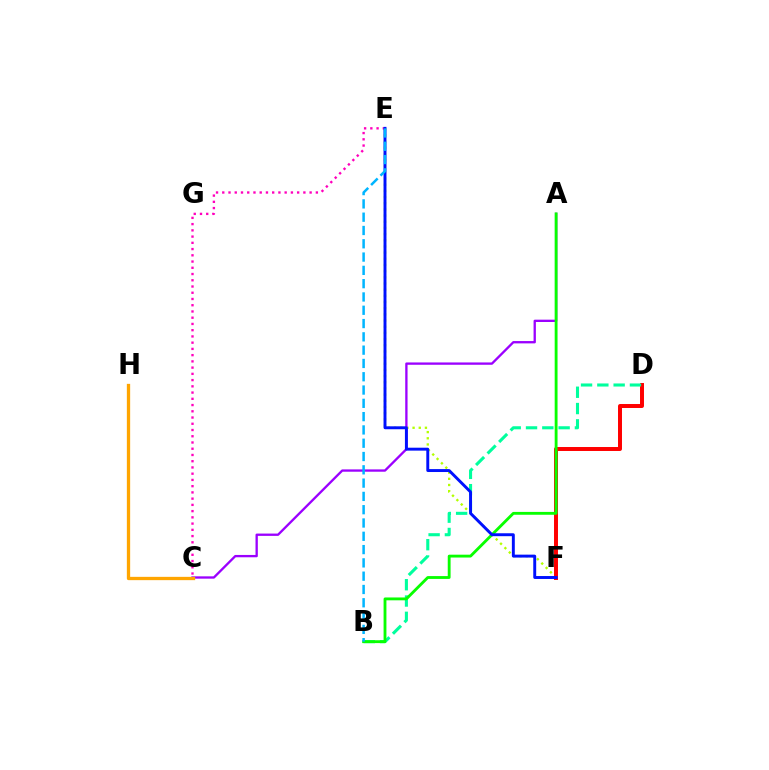{('E', 'F'): [{'color': '#b3ff00', 'line_style': 'dotted', 'thickness': 1.68}, {'color': '#0010ff', 'line_style': 'solid', 'thickness': 2.11}], ('C', 'E'): [{'color': '#ff00bd', 'line_style': 'dotted', 'thickness': 1.7}], ('D', 'F'): [{'color': '#ff0000', 'line_style': 'solid', 'thickness': 2.86}], ('A', 'C'): [{'color': '#9b00ff', 'line_style': 'solid', 'thickness': 1.67}], ('B', 'D'): [{'color': '#00ff9d', 'line_style': 'dashed', 'thickness': 2.21}], ('A', 'B'): [{'color': '#08ff00', 'line_style': 'solid', 'thickness': 2.05}], ('C', 'H'): [{'color': '#ffa500', 'line_style': 'solid', 'thickness': 2.38}], ('B', 'E'): [{'color': '#00b5ff', 'line_style': 'dashed', 'thickness': 1.81}]}